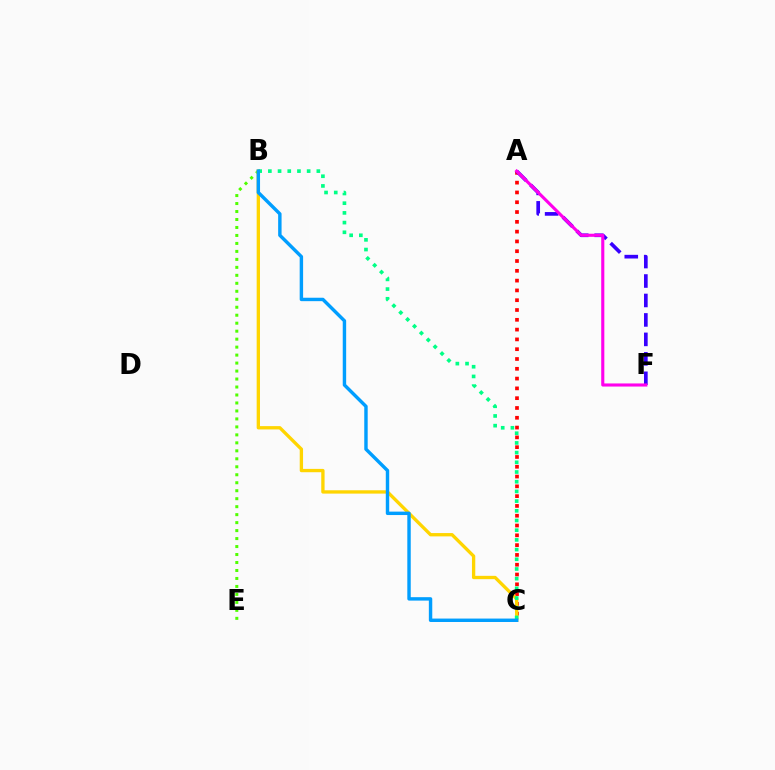{('A', 'C'): [{'color': '#ff0000', 'line_style': 'dotted', 'thickness': 2.66}], ('B', 'E'): [{'color': '#4fff00', 'line_style': 'dotted', 'thickness': 2.17}], ('A', 'F'): [{'color': '#3700ff', 'line_style': 'dashed', 'thickness': 2.64}, {'color': '#ff00ed', 'line_style': 'solid', 'thickness': 2.23}], ('B', 'C'): [{'color': '#ffd500', 'line_style': 'solid', 'thickness': 2.39}, {'color': '#00ff86', 'line_style': 'dotted', 'thickness': 2.63}, {'color': '#009eff', 'line_style': 'solid', 'thickness': 2.46}]}